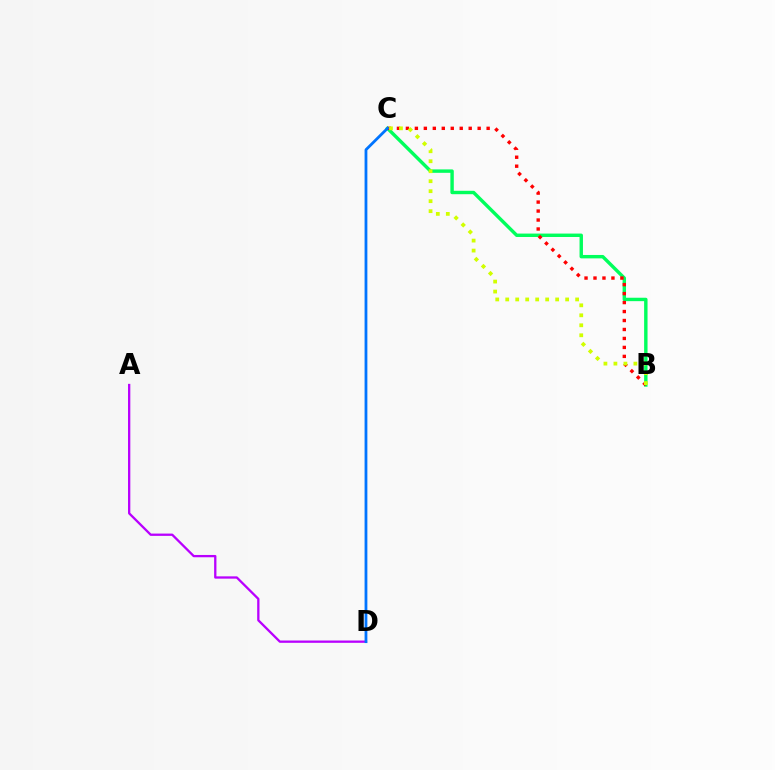{('B', 'C'): [{'color': '#00ff5c', 'line_style': 'solid', 'thickness': 2.46}, {'color': '#ff0000', 'line_style': 'dotted', 'thickness': 2.44}, {'color': '#d1ff00', 'line_style': 'dotted', 'thickness': 2.71}], ('A', 'D'): [{'color': '#b900ff', 'line_style': 'solid', 'thickness': 1.65}], ('C', 'D'): [{'color': '#0074ff', 'line_style': 'solid', 'thickness': 2.01}]}